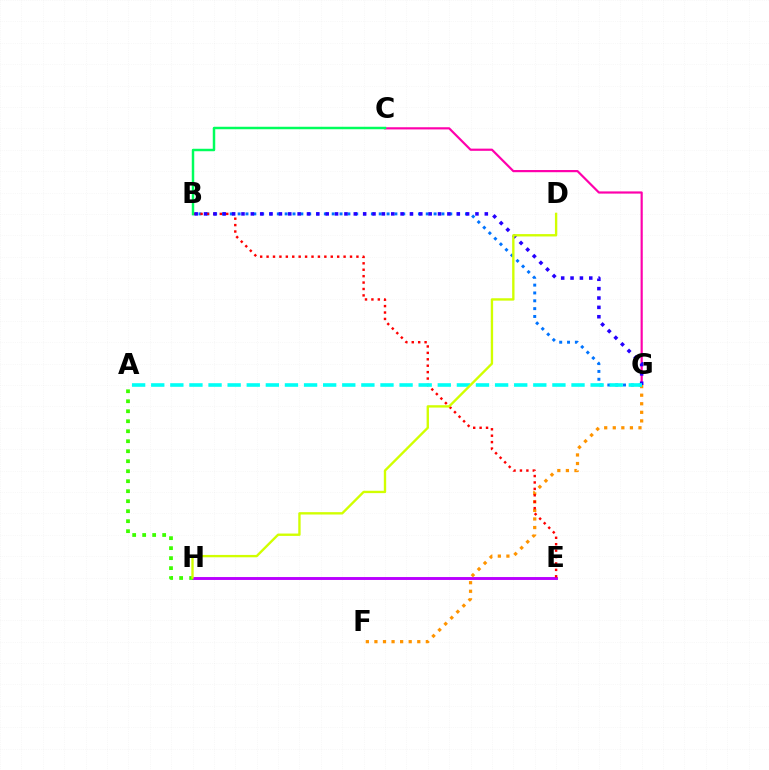{('E', 'H'): [{'color': '#b900ff', 'line_style': 'solid', 'thickness': 2.09}], ('A', 'H'): [{'color': '#3dff00', 'line_style': 'dotted', 'thickness': 2.72}], ('C', 'G'): [{'color': '#ff00ac', 'line_style': 'solid', 'thickness': 1.57}], ('B', 'G'): [{'color': '#0074ff', 'line_style': 'dotted', 'thickness': 2.13}, {'color': '#2500ff', 'line_style': 'dotted', 'thickness': 2.54}], ('F', 'G'): [{'color': '#ff9400', 'line_style': 'dotted', 'thickness': 2.33}], ('B', 'E'): [{'color': '#ff0000', 'line_style': 'dotted', 'thickness': 1.74}], ('B', 'C'): [{'color': '#00ff5c', 'line_style': 'solid', 'thickness': 1.78}], ('A', 'G'): [{'color': '#00fff6', 'line_style': 'dashed', 'thickness': 2.6}], ('D', 'H'): [{'color': '#d1ff00', 'line_style': 'solid', 'thickness': 1.7}]}